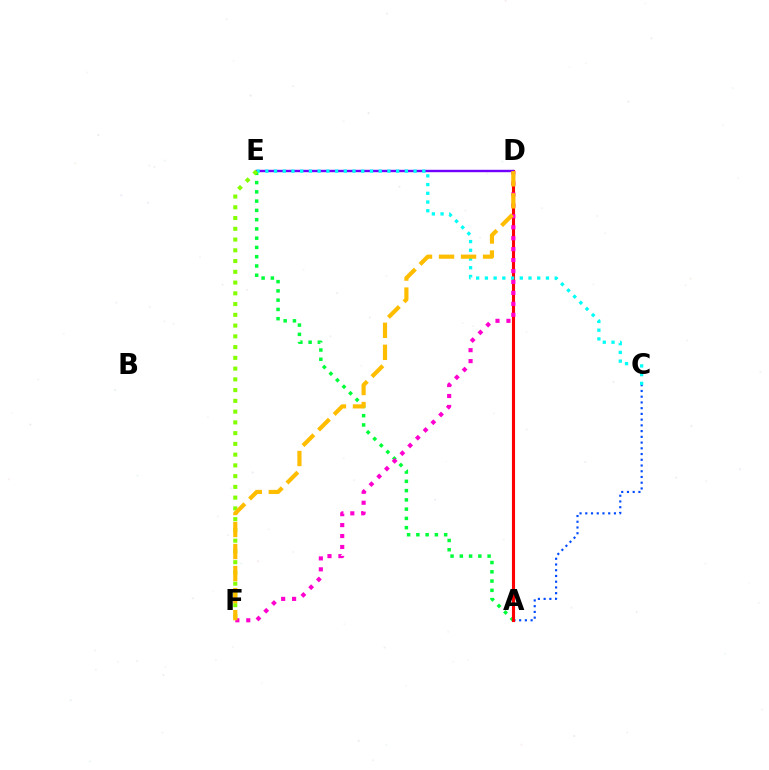{('A', 'E'): [{'color': '#00ff39', 'line_style': 'dotted', 'thickness': 2.52}], ('A', 'C'): [{'color': '#004bff', 'line_style': 'dotted', 'thickness': 1.56}], ('A', 'D'): [{'color': '#ff0000', 'line_style': 'solid', 'thickness': 2.24}], ('D', 'F'): [{'color': '#ff00cf', 'line_style': 'dotted', 'thickness': 2.97}, {'color': '#ffbd00', 'line_style': 'dashed', 'thickness': 2.99}], ('D', 'E'): [{'color': '#7200ff', 'line_style': 'solid', 'thickness': 1.73}], ('C', 'E'): [{'color': '#00fff6', 'line_style': 'dotted', 'thickness': 2.37}], ('E', 'F'): [{'color': '#84ff00', 'line_style': 'dotted', 'thickness': 2.92}]}